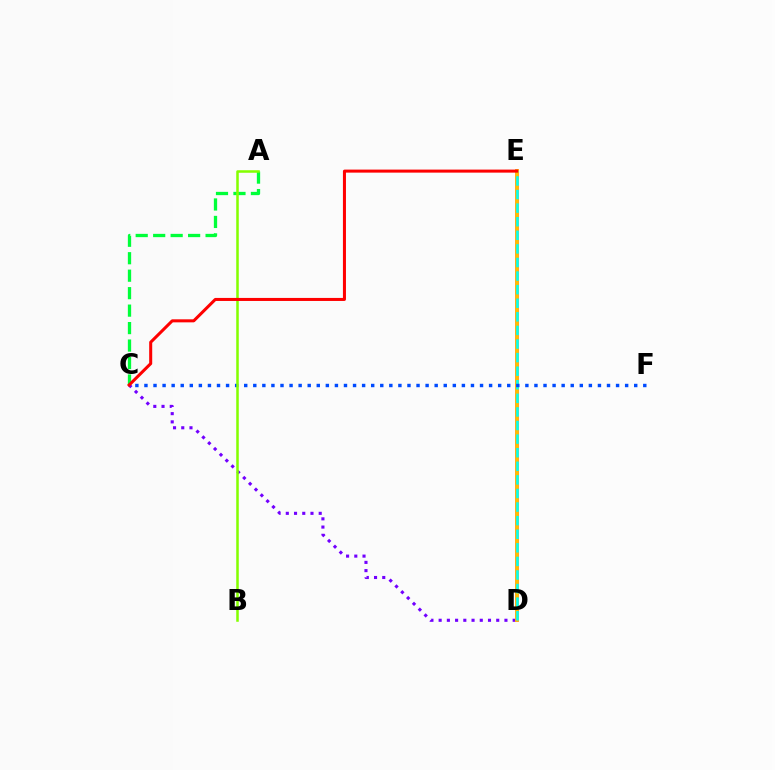{('A', 'C'): [{'color': '#00ff39', 'line_style': 'dashed', 'thickness': 2.37}], ('C', 'D'): [{'color': '#7200ff', 'line_style': 'dotted', 'thickness': 2.23}], ('D', 'E'): [{'color': '#ff00cf', 'line_style': 'solid', 'thickness': 2.53}, {'color': '#ffbd00', 'line_style': 'solid', 'thickness': 2.73}, {'color': '#00fff6', 'line_style': 'dashed', 'thickness': 1.85}], ('C', 'F'): [{'color': '#004bff', 'line_style': 'dotted', 'thickness': 2.46}], ('A', 'B'): [{'color': '#84ff00', 'line_style': 'solid', 'thickness': 1.82}], ('C', 'E'): [{'color': '#ff0000', 'line_style': 'solid', 'thickness': 2.18}]}